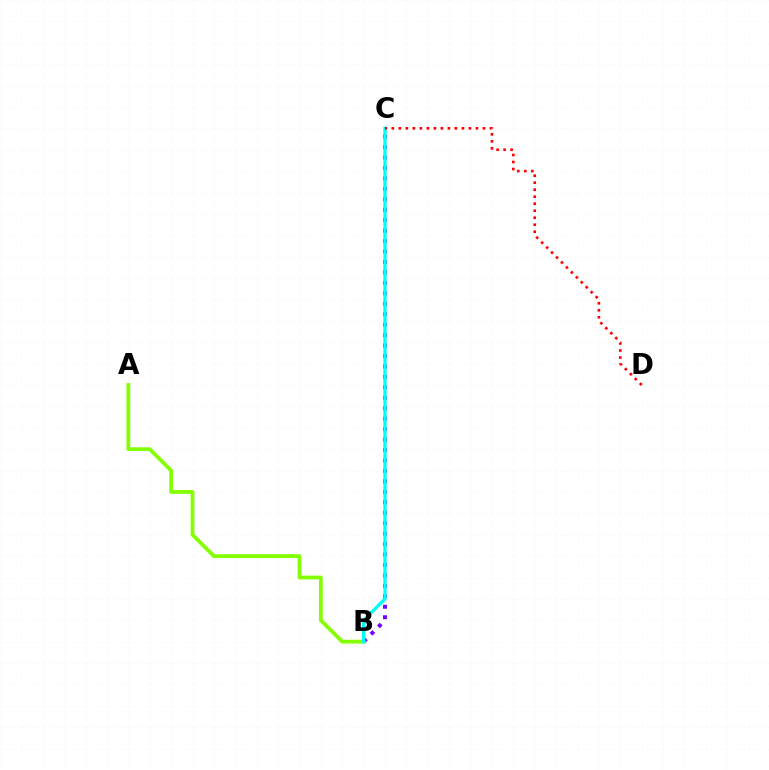{('B', 'C'): [{'color': '#7200ff', 'line_style': 'dotted', 'thickness': 2.84}, {'color': '#00fff6', 'line_style': 'solid', 'thickness': 2.39}], ('A', 'B'): [{'color': '#84ff00', 'line_style': 'solid', 'thickness': 2.72}], ('C', 'D'): [{'color': '#ff0000', 'line_style': 'dotted', 'thickness': 1.9}]}